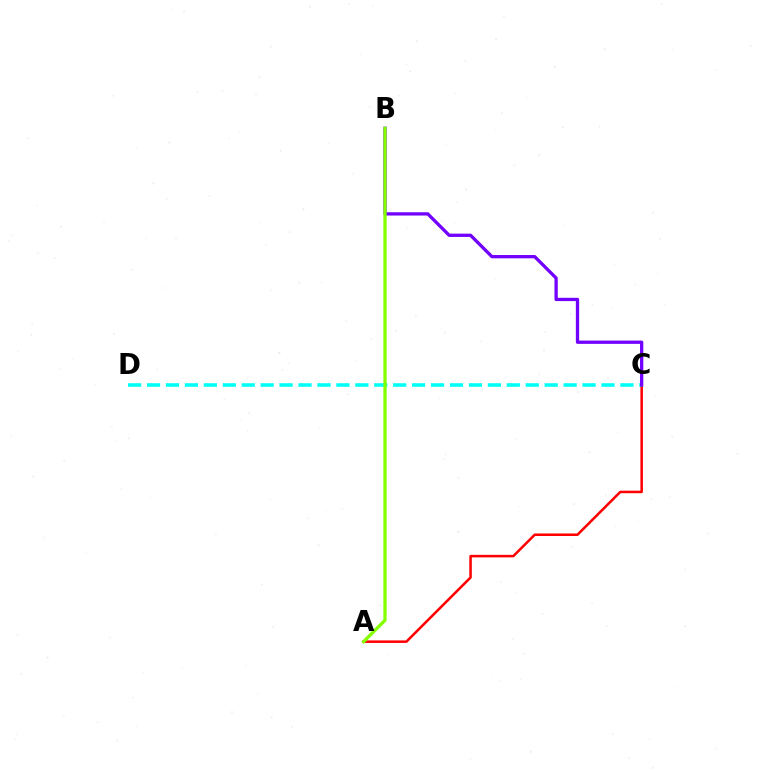{('A', 'C'): [{'color': '#ff0000', 'line_style': 'solid', 'thickness': 1.82}], ('C', 'D'): [{'color': '#00fff6', 'line_style': 'dashed', 'thickness': 2.57}], ('B', 'C'): [{'color': '#7200ff', 'line_style': 'solid', 'thickness': 2.37}], ('A', 'B'): [{'color': '#84ff00', 'line_style': 'solid', 'thickness': 2.36}]}